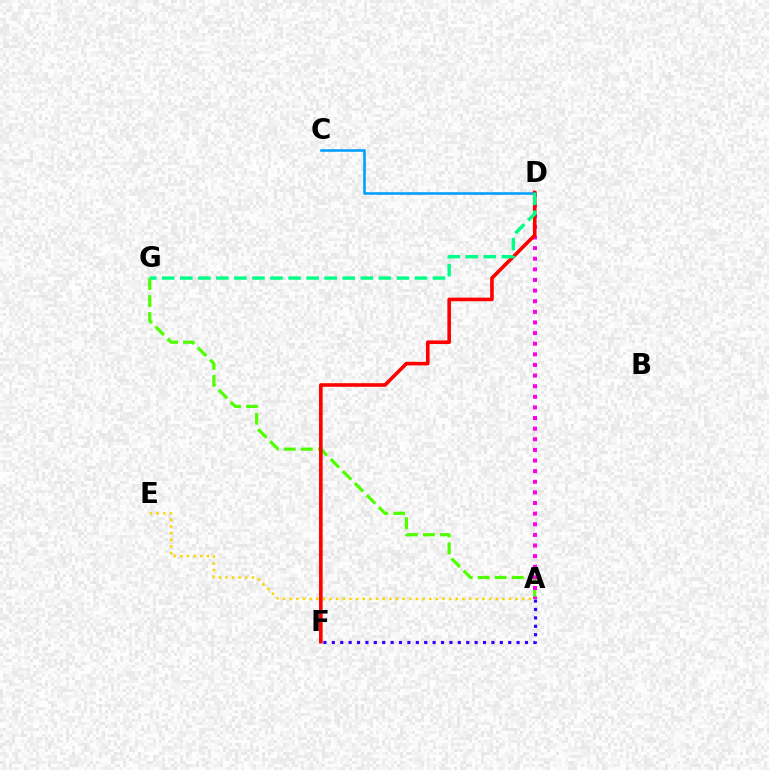{('A', 'F'): [{'color': '#3700ff', 'line_style': 'dotted', 'thickness': 2.28}], ('A', 'G'): [{'color': '#4fff00', 'line_style': 'dashed', 'thickness': 2.31}], ('C', 'D'): [{'color': '#009eff', 'line_style': 'solid', 'thickness': 1.84}], ('A', 'E'): [{'color': '#ffd500', 'line_style': 'dotted', 'thickness': 1.81}], ('A', 'D'): [{'color': '#ff00ed', 'line_style': 'dotted', 'thickness': 2.89}], ('D', 'F'): [{'color': '#ff0000', 'line_style': 'solid', 'thickness': 2.6}], ('D', 'G'): [{'color': '#00ff86', 'line_style': 'dashed', 'thickness': 2.45}]}